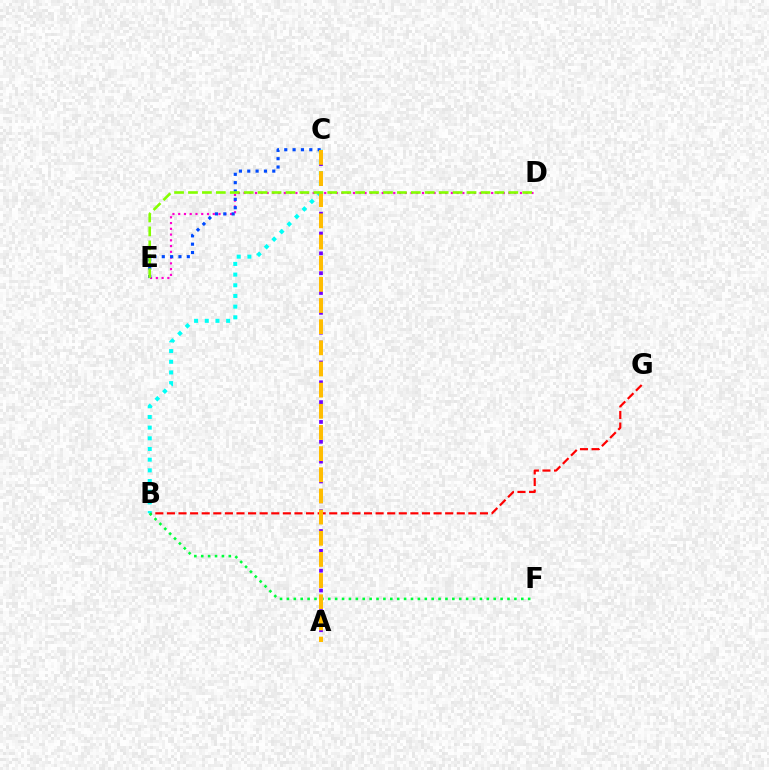{('B', 'G'): [{'color': '#ff0000', 'line_style': 'dashed', 'thickness': 1.58}], ('B', 'C'): [{'color': '#00fff6', 'line_style': 'dotted', 'thickness': 2.9}], ('D', 'E'): [{'color': '#ff00cf', 'line_style': 'dotted', 'thickness': 1.56}, {'color': '#84ff00', 'line_style': 'dashed', 'thickness': 1.89}], ('A', 'C'): [{'color': '#7200ff', 'line_style': 'dotted', 'thickness': 2.69}, {'color': '#ffbd00', 'line_style': 'dashed', 'thickness': 2.87}], ('B', 'F'): [{'color': '#00ff39', 'line_style': 'dotted', 'thickness': 1.87}], ('C', 'E'): [{'color': '#004bff', 'line_style': 'dotted', 'thickness': 2.27}]}